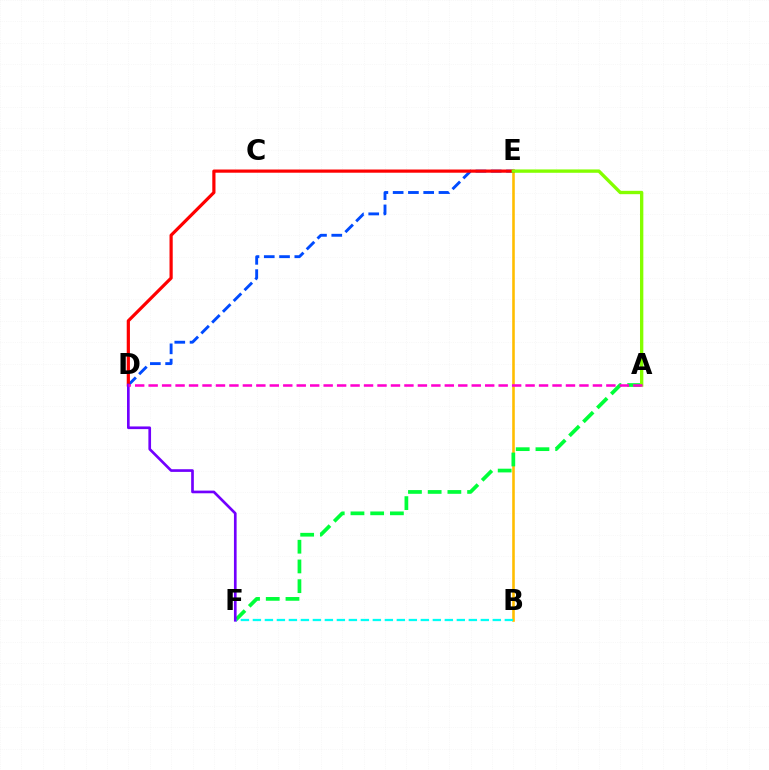{('B', 'E'): [{'color': '#ffbd00', 'line_style': 'solid', 'thickness': 1.87}], ('A', 'F'): [{'color': '#00ff39', 'line_style': 'dashed', 'thickness': 2.68}], ('D', 'E'): [{'color': '#004bff', 'line_style': 'dashed', 'thickness': 2.07}, {'color': '#ff0000', 'line_style': 'solid', 'thickness': 2.31}], ('B', 'F'): [{'color': '#00fff6', 'line_style': 'dashed', 'thickness': 1.63}], ('A', 'E'): [{'color': '#84ff00', 'line_style': 'solid', 'thickness': 2.41}], ('D', 'F'): [{'color': '#7200ff', 'line_style': 'solid', 'thickness': 1.92}], ('A', 'D'): [{'color': '#ff00cf', 'line_style': 'dashed', 'thickness': 1.83}]}